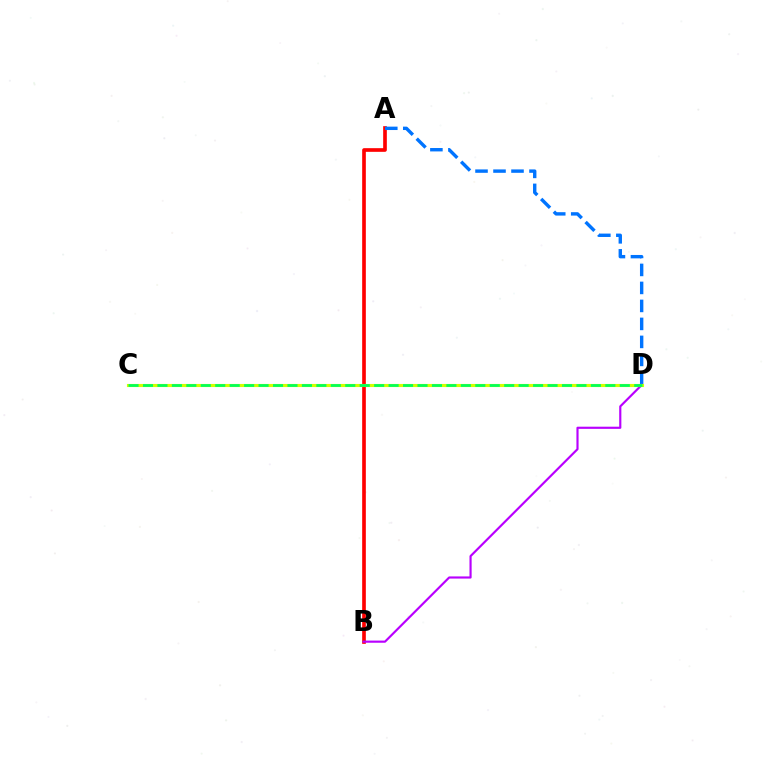{('A', 'B'): [{'color': '#ff0000', 'line_style': 'solid', 'thickness': 2.64}], ('A', 'D'): [{'color': '#0074ff', 'line_style': 'dashed', 'thickness': 2.44}], ('B', 'D'): [{'color': '#b900ff', 'line_style': 'solid', 'thickness': 1.55}], ('C', 'D'): [{'color': '#d1ff00', 'line_style': 'solid', 'thickness': 2.24}, {'color': '#00ff5c', 'line_style': 'dashed', 'thickness': 1.96}]}